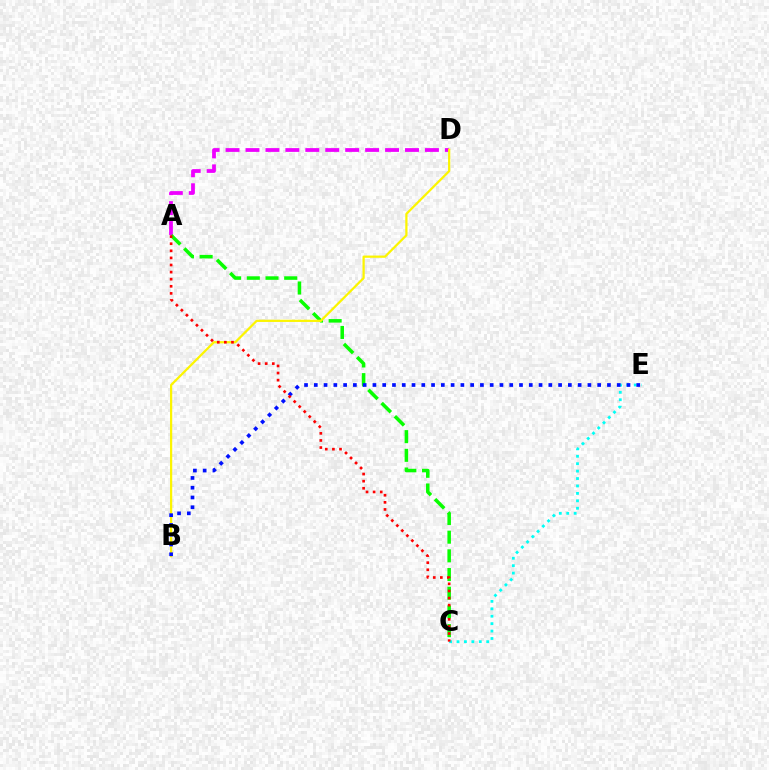{('C', 'E'): [{'color': '#00fff6', 'line_style': 'dotted', 'thickness': 2.02}], ('A', 'D'): [{'color': '#ee00ff', 'line_style': 'dashed', 'thickness': 2.71}], ('A', 'C'): [{'color': '#08ff00', 'line_style': 'dashed', 'thickness': 2.54}, {'color': '#ff0000', 'line_style': 'dotted', 'thickness': 1.93}], ('B', 'D'): [{'color': '#fcf500', 'line_style': 'solid', 'thickness': 1.61}], ('B', 'E'): [{'color': '#0010ff', 'line_style': 'dotted', 'thickness': 2.65}]}